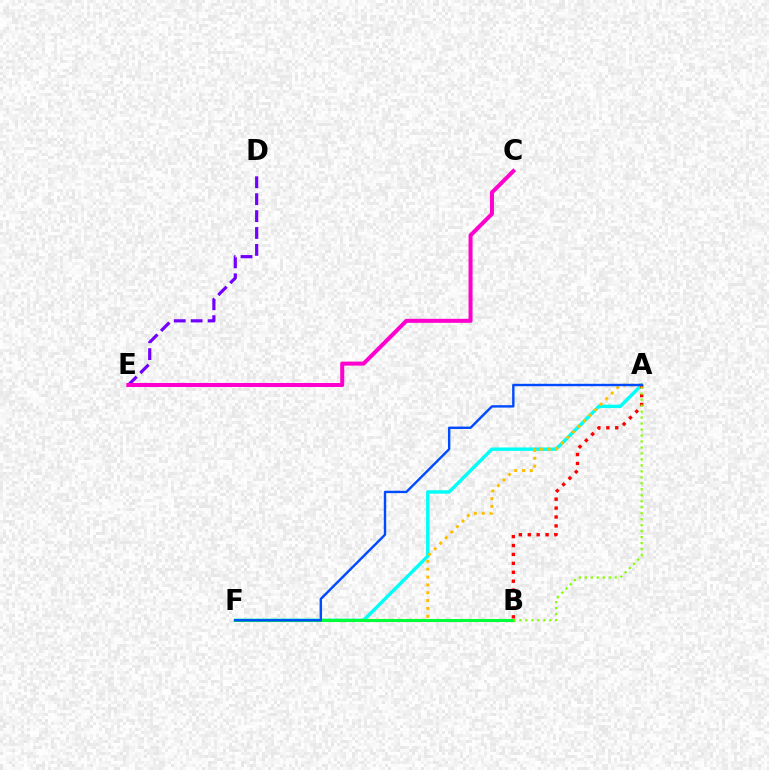{('D', 'E'): [{'color': '#7200ff', 'line_style': 'dashed', 'thickness': 2.3}], ('A', 'F'): [{'color': '#00fff6', 'line_style': 'solid', 'thickness': 2.46}, {'color': '#ffbd00', 'line_style': 'dotted', 'thickness': 2.13}, {'color': '#004bff', 'line_style': 'solid', 'thickness': 1.73}], ('C', 'E'): [{'color': '#ff00cf', 'line_style': 'solid', 'thickness': 2.89}], ('B', 'F'): [{'color': '#00ff39', 'line_style': 'solid', 'thickness': 2.2}], ('A', 'B'): [{'color': '#ff0000', 'line_style': 'dotted', 'thickness': 2.42}, {'color': '#84ff00', 'line_style': 'dotted', 'thickness': 1.62}]}